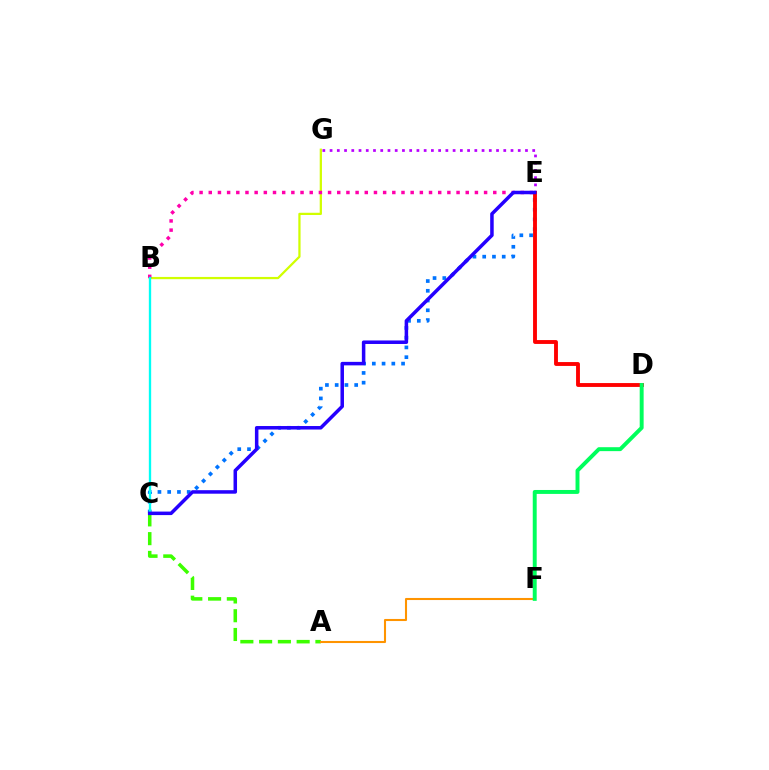{('A', 'C'): [{'color': '#3dff00', 'line_style': 'dashed', 'thickness': 2.55}], ('E', 'G'): [{'color': '#b900ff', 'line_style': 'dotted', 'thickness': 1.97}], ('C', 'E'): [{'color': '#0074ff', 'line_style': 'dotted', 'thickness': 2.65}, {'color': '#2500ff', 'line_style': 'solid', 'thickness': 2.53}], ('B', 'G'): [{'color': '#d1ff00', 'line_style': 'solid', 'thickness': 1.62}], ('B', 'E'): [{'color': '#ff00ac', 'line_style': 'dotted', 'thickness': 2.49}], ('B', 'C'): [{'color': '#00fff6', 'line_style': 'solid', 'thickness': 1.68}], ('D', 'E'): [{'color': '#ff0000', 'line_style': 'solid', 'thickness': 2.79}], ('A', 'F'): [{'color': '#ff9400', 'line_style': 'solid', 'thickness': 1.5}], ('D', 'F'): [{'color': '#00ff5c', 'line_style': 'solid', 'thickness': 2.83}]}